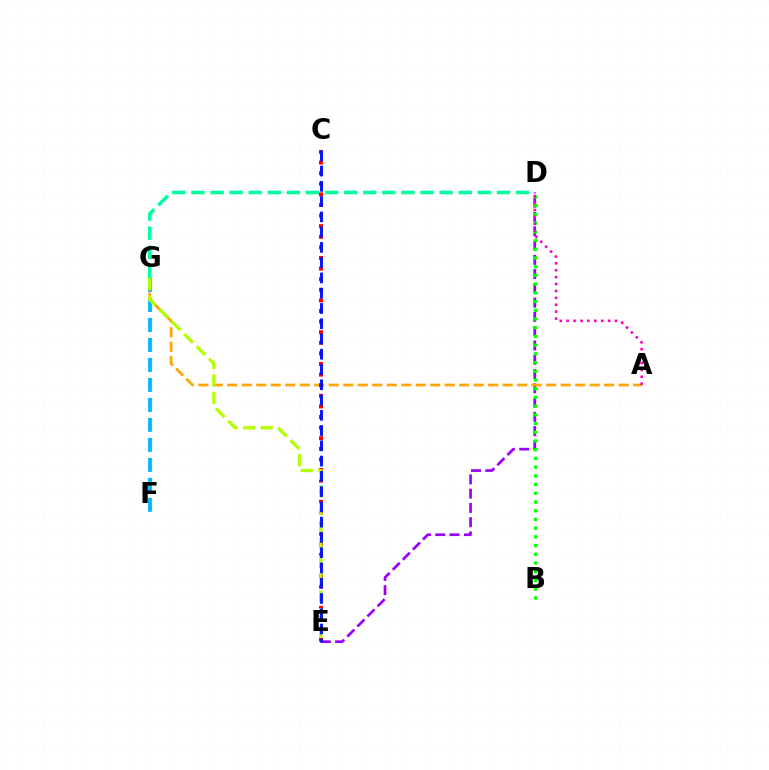{('F', 'G'): [{'color': '#00b5ff', 'line_style': 'dashed', 'thickness': 2.72}], ('D', 'E'): [{'color': '#9b00ff', 'line_style': 'dashed', 'thickness': 1.94}], ('B', 'D'): [{'color': '#08ff00', 'line_style': 'dotted', 'thickness': 2.37}], ('A', 'G'): [{'color': '#ffa500', 'line_style': 'dashed', 'thickness': 1.97}], ('C', 'E'): [{'color': '#ff0000', 'line_style': 'dotted', 'thickness': 2.88}, {'color': '#0010ff', 'line_style': 'dashed', 'thickness': 2.07}], ('A', 'D'): [{'color': '#ff00bd', 'line_style': 'dotted', 'thickness': 1.88}], ('E', 'G'): [{'color': '#b3ff00', 'line_style': 'dashed', 'thickness': 2.38}], ('D', 'G'): [{'color': '#00ff9d', 'line_style': 'dashed', 'thickness': 2.59}]}